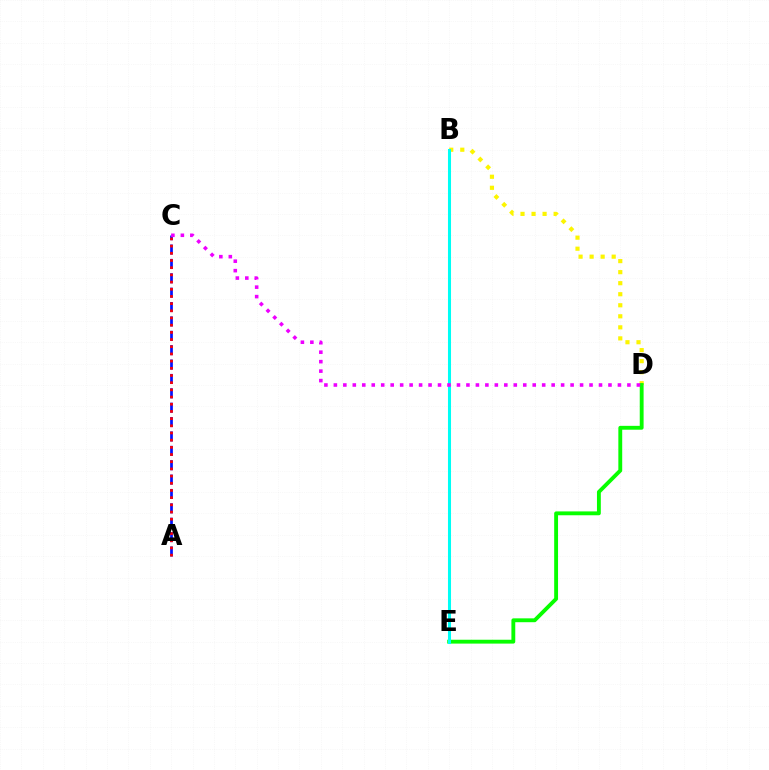{('A', 'C'): [{'color': '#0010ff', 'line_style': 'dashed', 'thickness': 1.95}, {'color': '#ff0000', 'line_style': 'dotted', 'thickness': 1.95}], ('B', 'D'): [{'color': '#fcf500', 'line_style': 'dotted', 'thickness': 3.0}], ('D', 'E'): [{'color': '#08ff00', 'line_style': 'solid', 'thickness': 2.78}], ('B', 'E'): [{'color': '#00fff6', 'line_style': 'solid', 'thickness': 2.2}], ('C', 'D'): [{'color': '#ee00ff', 'line_style': 'dotted', 'thickness': 2.57}]}